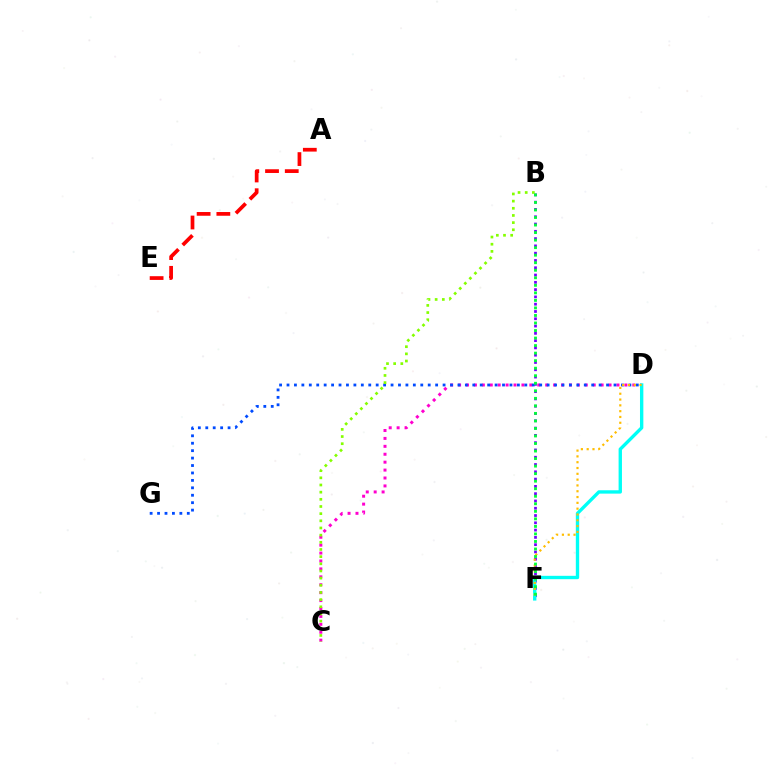{('C', 'D'): [{'color': '#ff00cf', 'line_style': 'dotted', 'thickness': 2.15}], ('B', 'F'): [{'color': '#7200ff', 'line_style': 'dotted', 'thickness': 1.98}, {'color': '#00ff39', 'line_style': 'dotted', 'thickness': 2.05}], ('D', 'G'): [{'color': '#004bff', 'line_style': 'dotted', 'thickness': 2.02}], ('D', 'F'): [{'color': '#00fff6', 'line_style': 'solid', 'thickness': 2.42}, {'color': '#ffbd00', 'line_style': 'dotted', 'thickness': 1.58}], ('B', 'C'): [{'color': '#84ff00', 'line_style': 'dotted', 'thickness': 1.95}], ('A', 'E'): [{'color': '#ff0000', 'line_style': 'dashed', 'thickness': 2.68}]}